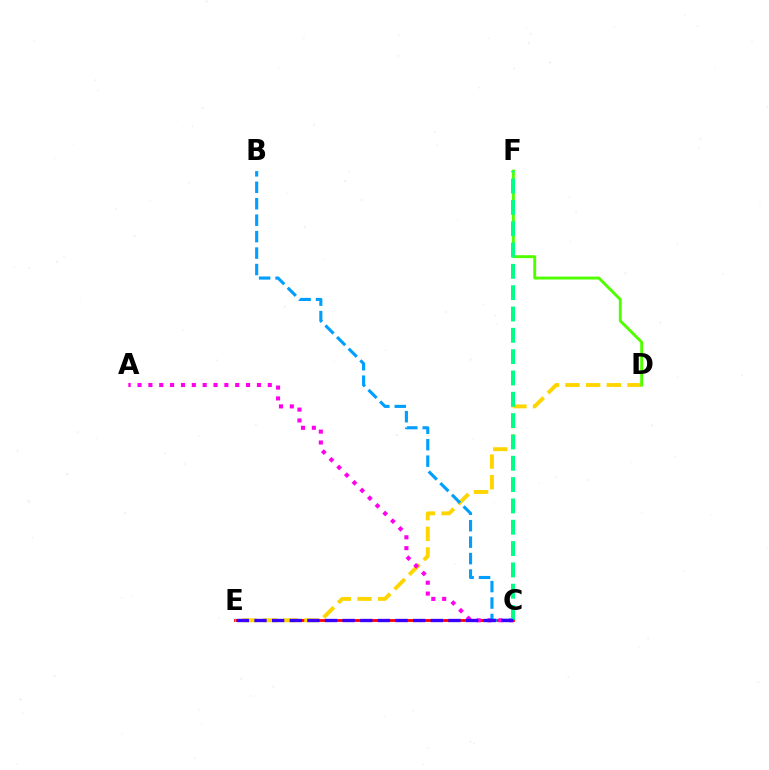{('C', 'E'): [{'color': '#ff0000', 'line_style': 'solid', 'thickness': 2.03}, {'color': '#3700ff', 'line_style': 'dashed', 'thickness': 2.4}], ('D', 'E'): [{'color': '#ffd500', 'line_style': 'dashed', 'thickness': 2.81}], ('A', 'C'): [{'color': '#ff00ed', 'line_style': 'dotted', 'thickness': 2.95}], ('D', 'F'): [{'color': '#4fff00', 'line_style': 'solid', 'thickness': 2.09}], ('B', 'C'): [{'color': '#009eff', 'line_style': 'dashed', 'thickness': 2.24}], ('C', 'F'): [{'color': '#00ff86', 'line_style': 'dashed', 'thickness': 2.9}]}